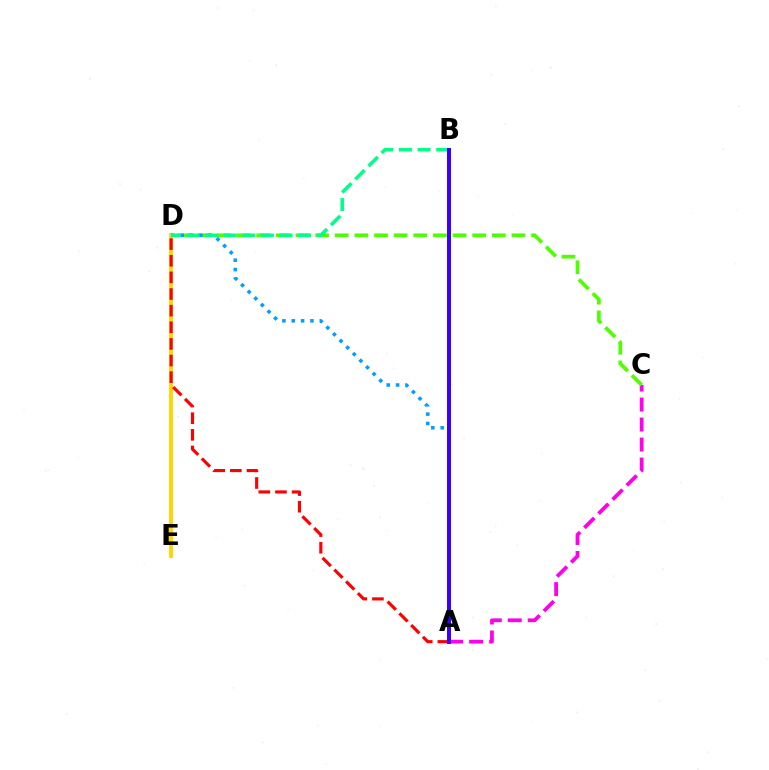{('A', 'C'): [{'color': '#ff00ed', 'line_style': 'dashed', 'thickness': 2.72}], ('D', 'E'): [{'color': '#ffd500', 'line_style': 'solid', 'thickness': 2.8}], ('A', 'D'): [{'color': '#ff0000', 'line_style': 'dashed', 'thickness': 2.26}, {'color': '#009eff', 'line_style': 'dotted', 'thickness': 2.54}], ('C', 'D'): [{'color': '#4fff00', 'line_style': 'dashed', 'thickness': 2.67}], ('B', 'D'): [{'color': '#00ff86', 'line_style': 'dashed', 'thickness': 2.53}], ('A', 'B'): [{'color': '#3700ff', 'line_style': 'solid', 'thickness': 2.87}]}